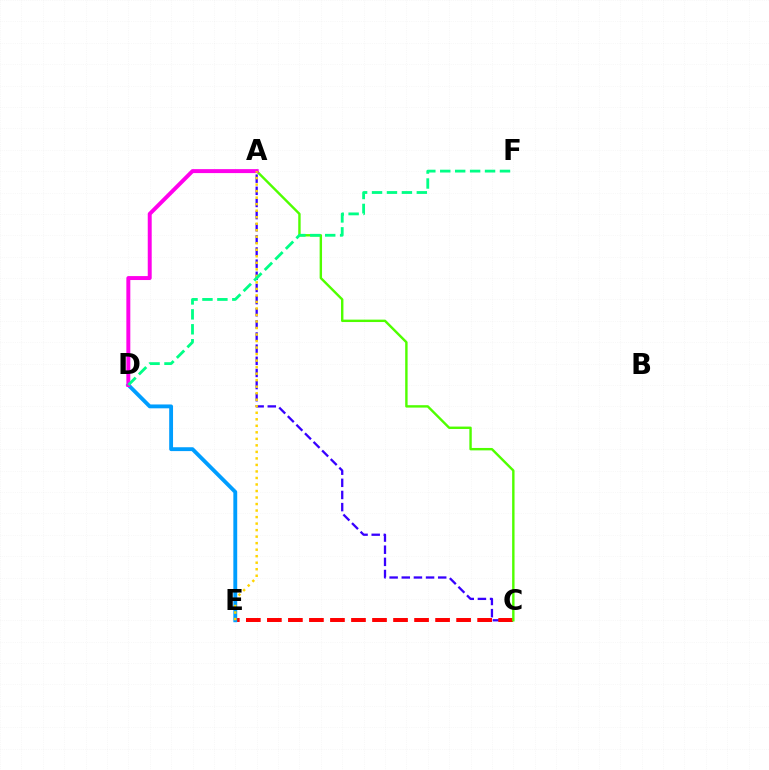{('A', 'C'): [{'color': '#3700ff', 'line_style': 'dashed', 'thickness': 1.65}, {'color': '#4fff00', 'line_style': 'solid', 'thickness': 1.73}], ('C', 'E'): [{'color': '#ff0000', 'line_style': 'dashed', 'thickness': 2.86}], ('D', 'E'): [{'color': '#009eff', 'line_style': 'solid', 'thickness': 2.78}], ('A', 'D'): [{'color': '#ff00ed', 'line_style': 'solid', 'thickness': 2.85}], ('A', 'E'): [{'color': '#ffd500', 'line_style': 'dotted', 'thickness': 1.77}], ('D', 'F'): [{'color': '#00ff86', 'line_style': 'dashed', 'thickness': 2.03}]}